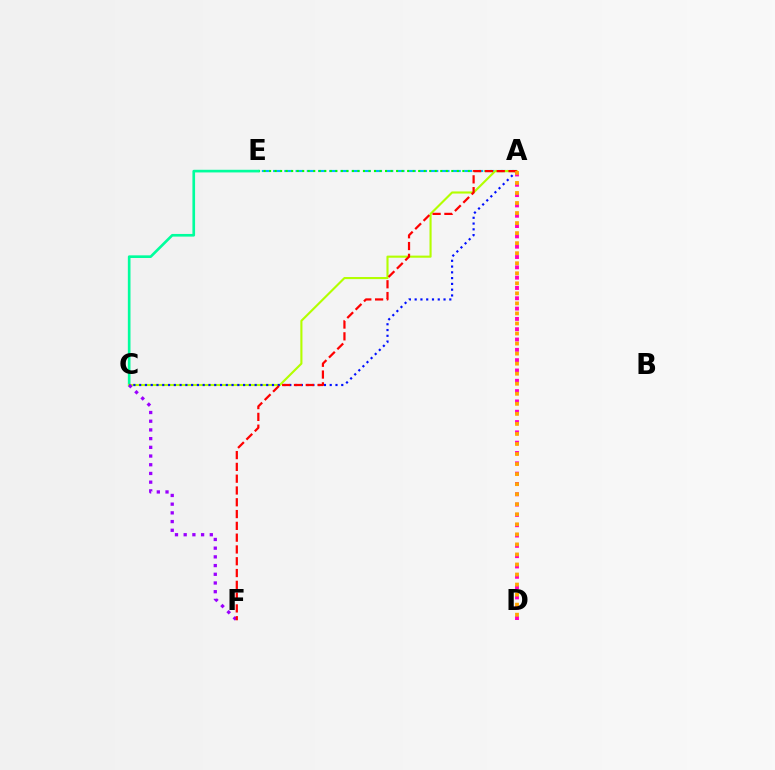{('A', 'E'): [{'color': '#00b5ff', 'line_style': 'dashed', 'thickness': 1.53}, {'color': '#08ff00', 'line_style': 'dotted', 'thickness': 1.5}], ('C', 'E'): [{'color': '#00ff9d', 'line_style': 'solid', 'thickness': 1.91}], ('A', 'C'): [{'color': '#b3ff00', 'line_style': 'solid', 'thickness': 1.53}, {'color': '#0010ff', 'line_style': 'dotted', 'thickness': 1.57}], ('C', 'F'): [{'color': '#9b00ff', 'line_style': 'dotted', 'thickness': 2.37}], ('A', 'D'): [{'color': '#ff00bd', 'line_style': 'dotted', 'thickness': 2.8}, {'color': '#ffa500', 'line_style': 'dotted', 'thickness': 2.73}], ('A', 'F'): [{'color': '#ff0000', 'line_style': 'dashed', 'thickness': 1.6}]}